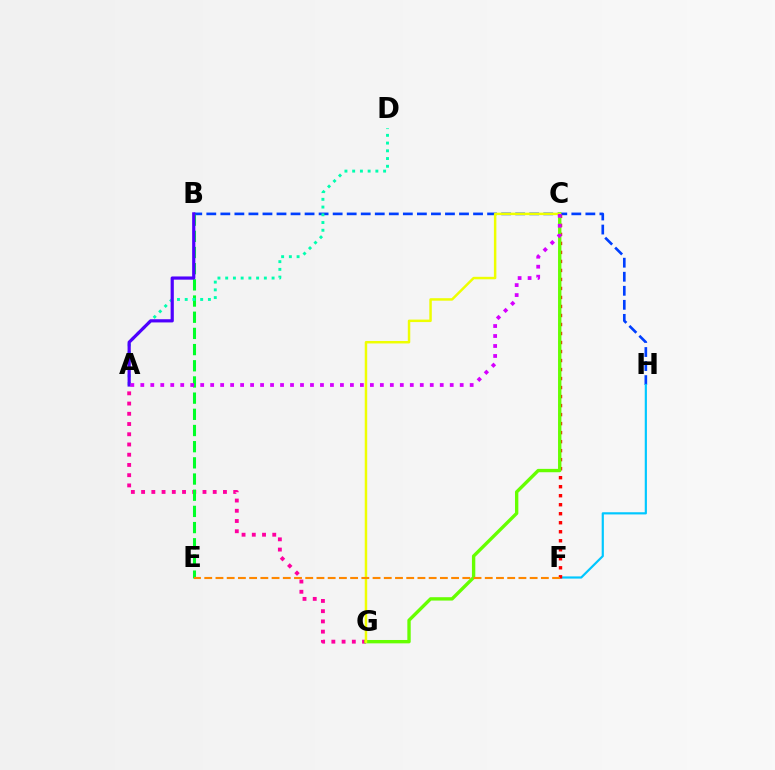{('A', 'G'): [{'color': '#ff00a0', 'line_style': 'dotted', 'thickness': 2.78}], ('B', 'H'): [{'color': '#003fff', 'line_style': 'dashed', 'thickness': 1.91}], ('B', 'E'): [{'color': '#00ff27', 'line_style': 'dashed', 'thickness': 2.2}], ('F', 'H'): [{'color': '#00c7ff', 'line_style': 'solid', 'thickness': 1.57}], ('A', 'D'): [{'color': '#00ffaf', 'line_style': 'dotted', 'thickness': 2.1}], ('A', 'B'): [{'color': '#4f00ff', 'line_style': 'solid', 'thickness': 2.3}], ('C', 'F'): [{'color': '#ff0000', 'line_style': 'dotted', 'thickness': 2.45}], ('C', 'G'): [{'color': '#66ff00', 'line_style': 'solid', 'thickness': 2.42}, {'color': '#eeff00', 'line_style': 'solid', 'thickness': 1.78}], ('E', 'F'): [{'color': '#ff8800', 'line_style': 'dashed', 'thickness': 1.52}], ('A', 'C'): [{'color': '#d600ff', 'line_style': 'dotted', 'thickness': 2.71}]}